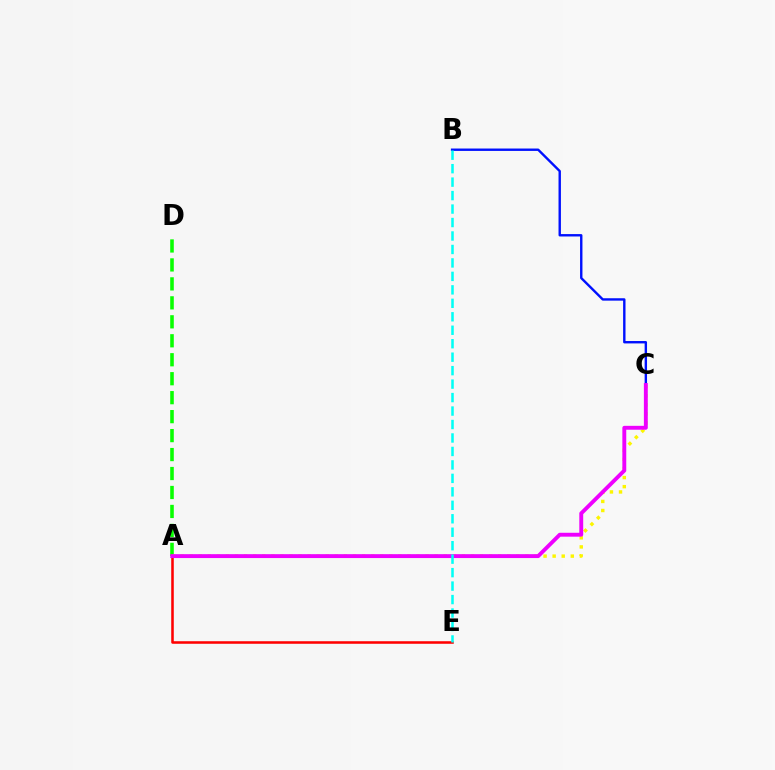{('B', 'C'): [{'color': '#0010ff', 'line_style': 'solid', 'thickness': 1.72}], ('A', 'E'): [{'color': '#ff0000', 'line_style': 'solid', 'thickness': 1.83}], ('A', 'D'): [{'color': '#08ff00', 'line_style': 'dashed', 'thickness': 2.58}], ('A', 'C'): [{'color': '#fcf500', 'line_style': 'dotted', 'thickness': 2.47}, {'color': '#ee00ff', 'line_style': 'solid', 'thickness': 2.8}], ('B', 'E'): [{'color': '#00fff6', 'line_style': 'dashed', 'thickness': 1.83}]}